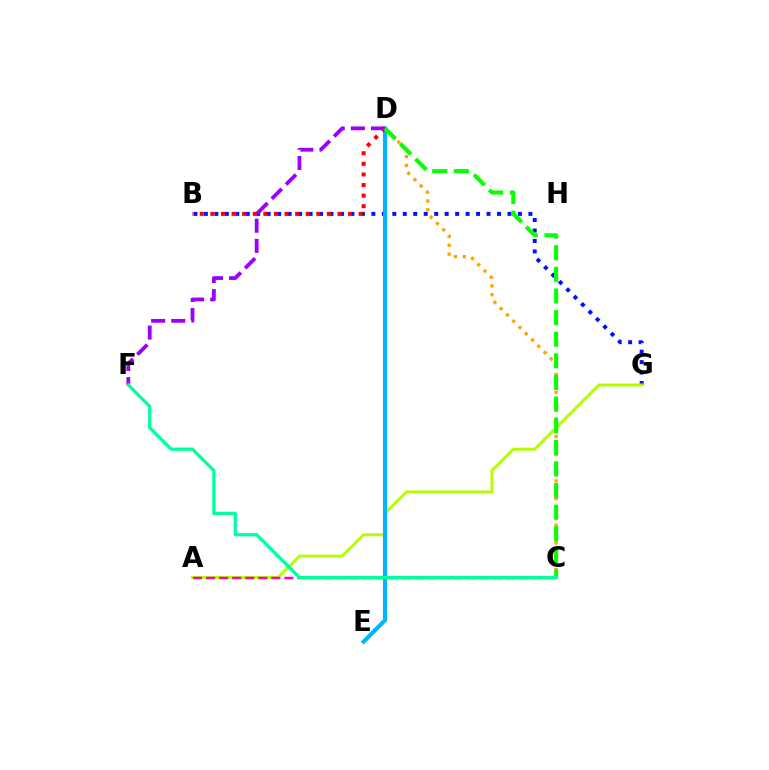{('B', 'G'): [{'color': '#0010ff', 'line_style': 'dotted', 'thickness': 2.84}], ('A', 'G'): [{'color': '#b3ff00', 'line_style': 'solid', 'thickness': 2.15}], ('A', 'C'): [{'color': '#ff00bd', 'line_style': 'dashed', 'thickness': 1.77}], ('D', 'E'): [{'color': '#00b5ff', 'line_style': 'solid', 'thickness': 2.94}], ('B', 'D'): [{'color': '#ff0000', 'line_style': 'dotted', 'thickness': 2.88}], ('C', 'D'): [{'color': '#ffa500', 'line_style': 'dotted', 'thickness': 2.41}, {'color': '#08ff00', 'line_style': 'dashed', 'thickness': 2.94}], ('D', 'F'): [{'color': '#9b00ff', 'line_style': 'dashed', 'thickness': 2.73}], ('C', 'F'): [{'color': '#00ff9d', 'line_style': 'solid', 'thickness': 2.35}]}